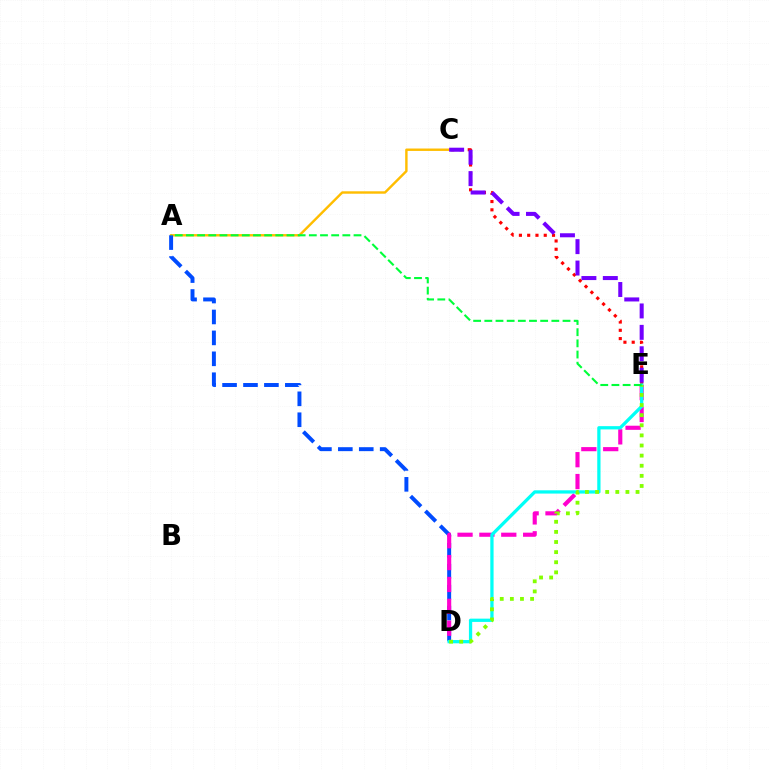{('C', 'E'): [{'color': '#ff0000', 'line_style': 'dotted', 'thickness': 2.25}, {'color': '#7200ff', 'line_style': 'dashed', 'thickness': 2.91}], ('A', 'C'): [{'color': '#ffbd00', 'line_style': 'solid', 'thickness': 1.74}], ('A', 'D'): [{'color': '#004bff', 'line_style': 'dashed', 'thickness': 2.84}], ('D', 'E'): [{'color': '#ff00cf', 'line_style': 'dashed', 'thickness': 2.97}, {'color': '#00fff6', 'line_style': 'solid', 'thickness': 2.35}, {'color': '#84ff00', 'line_style': 'dotted', 'thickness': 2.75}], ('A', 'E'): [{'color': '#00ff39', 'line_style': 'dashed', 'thickness': 1.52}]}